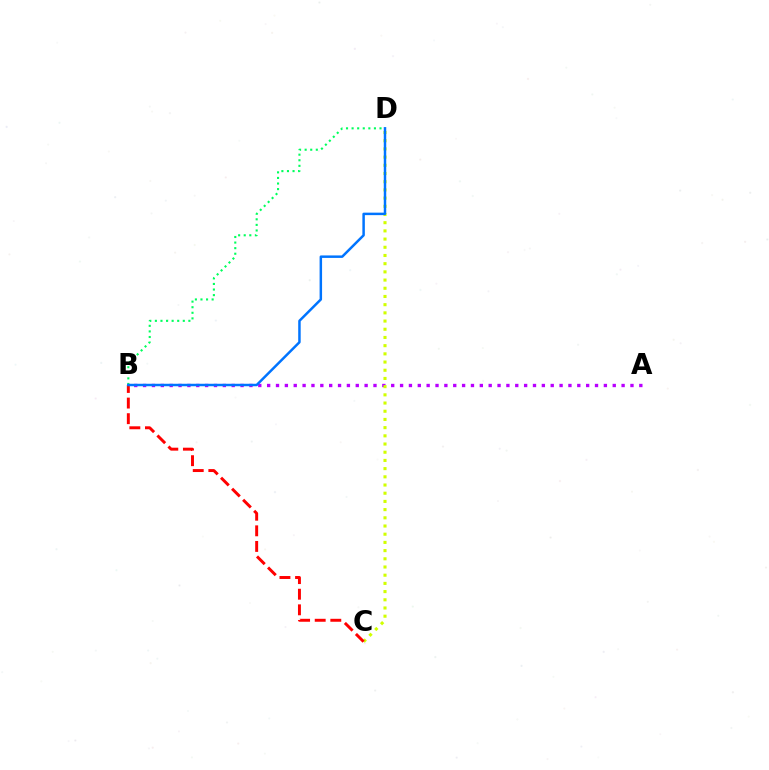{('A', 'B'): [{'color': '#b900ff', 'line_style': 'dotted', 'thickness': 2.41}], ('C', 'D'): [{'color': '#d1ff00', 'line_style': 'dotted', 'thickness': 2.23}], ('B', 'D'): [{'color': '#00ff5c', 'line_style': 'dotted', 'thickness': 1.52}, {'color': '#0074ff', 'line_style': 'solid', 'thickness': 1.79}], ('B', 'C'): [{'color': '#ff0000', 'line_style': 'dashed', 'thickness': 2.12}]}